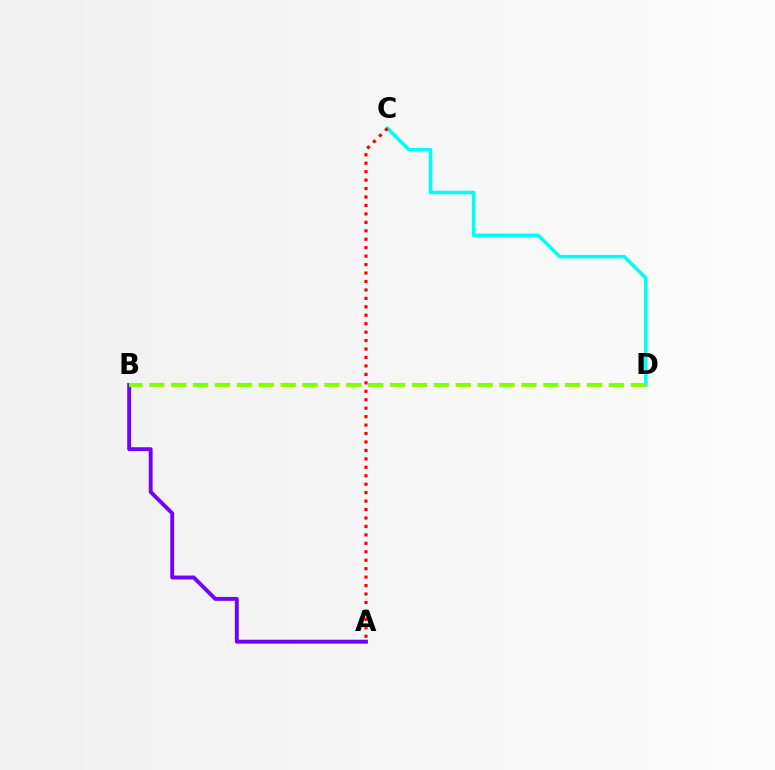{('C', 'D'): [{'color': '#00fff6', 'line_style': 'solid', 'thickness': 2.55}], ('A', 'B'): [{'color': '#7200ff', 'line_style': 'solid', 'thickness': 2.8}], ('A', 'C'): [{'color': '#ff0000', 'line_style': 'dotted', 'thickness': 2.3}], ('B', 'D'): [{'color': '#84ff00', 'line_style': 'dashed', 'thickness': 2.97}]}